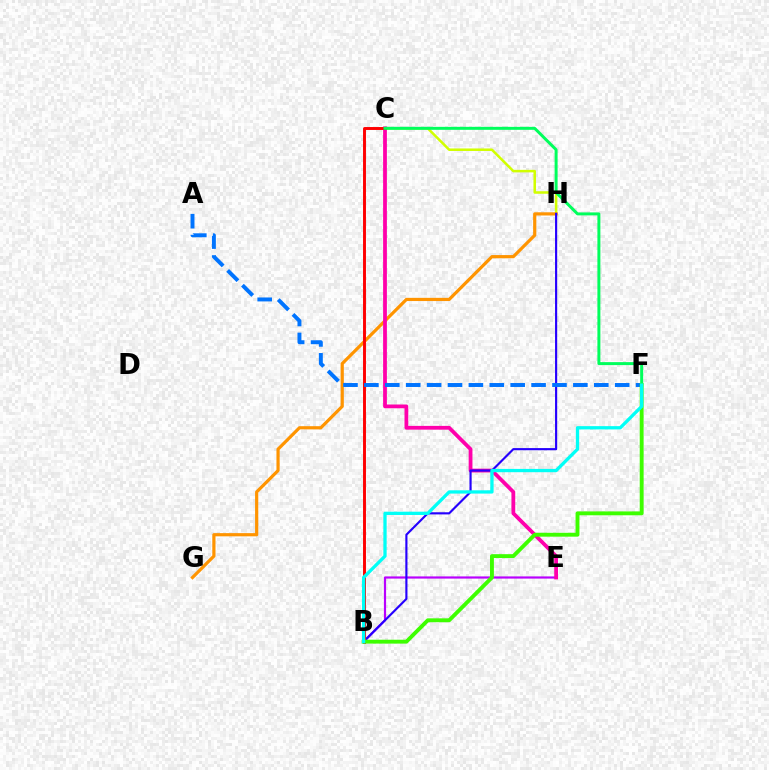{('C', 'H'): [{'color': '#d1ff00', 'line_style': 'solid', 'thickness': 1.82}], ('B', 'E'): [{'color': '#b900ff', 'line_style': 'solid', 'thickness': 1.58}], ('G', 'H'): [{'color': '#ff9400', 'line_style': 'solid', 'thickness': 2.3}], ('C', 'E'): [{'color': '#ff00ac', 'line_style': 'solid', 'thickness': 2.72}], ('B', 'H'): [{'color': '#2500ff', 'line_style': 'solid', 'thickness': 1.55}], ('B', 'C'): [{'color': '#ff0000', 'line_style': 'solid', 'thickness': 2.11}], ('C', 'F'): [{'color': '#00ff5c', 'line_style': 'solid', 'thickness': 2.14}], ('A', 'F'): [{'color': '#0074ff', 'line_style': 'dashed', 'thickness': 2.84}], ('B', 'F'): [{'color': '#3dff00', 'line_style': 'solid', 'thickness': 2.79}, {'color': '#00fff6', 'line_style': 'solid', 'thickness': 2.37}]}